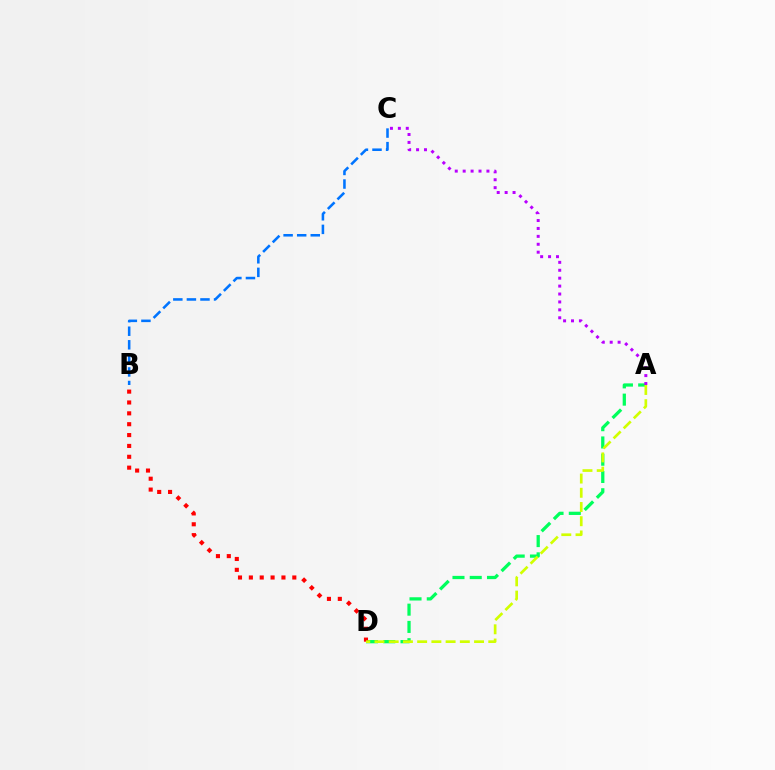{('A', 'D'): [{'color': '#00ff5c', 'line_style': 'dashed', 'thickness': 2.34}, {'color': '#d1ff00', 'line_style': 'dashed', 'thickness': 1.93}], ('A', 'C'): [{'color': '#b900ff', 'line_style': 'dotted', 'thickness': 2.15}], ('B', 'D'): [{'color': '#ff0000', 'line_style': 'dotted', 'thickness': 2.95}], ('B', 'C'): [{'color': '#0074ff', 'line_style': 'dashed', 'thickness': 1.84}]}